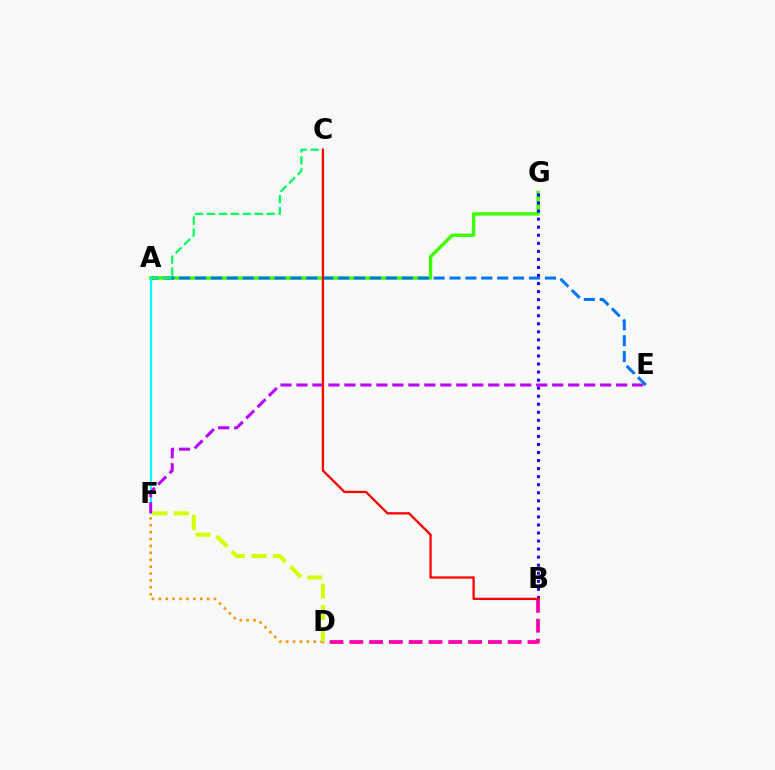{('B', 'D'): [{'color': '#ff00ac', 'line_style': 'dashed', 'thickness': 2.69}], ('A', 'G'): [{'color': '#3dff00', 'line_style': 'solid', 'thickness': 2.45}], ('D', 'F'): [{'color': '#ff9400', 'line_style': 'dotted', 'thickness': 1.87}, {'color': '#d1ff00', 'line_style': 'dashed', 'thickness': 2.93}], ('B', 'G'): [{'color': '#2500ff', 'line_style': 'dotted', 'thickness': 2.19}], ('A', 'E'): [{'color': '#0074ff', 'line_style': 'dashed', 'thickness': 2.16}], ('A', 'F'): [{'color': '#00fff6', 'line_style': 'solid', 'thickness': 1.55}], ('A', 'C'): [{'color': '#00ff5c', 'line_style': 'dashed', 'thickness': 1.62}], ('E', 'F'): [{'color': '#b900ff', 'line_style': 'dashed', 'thickness': 2.17}], ('B', 'C'): [{'color': '#ff0000', 'line_style': 'solid', 'thickness': 1.65}]}